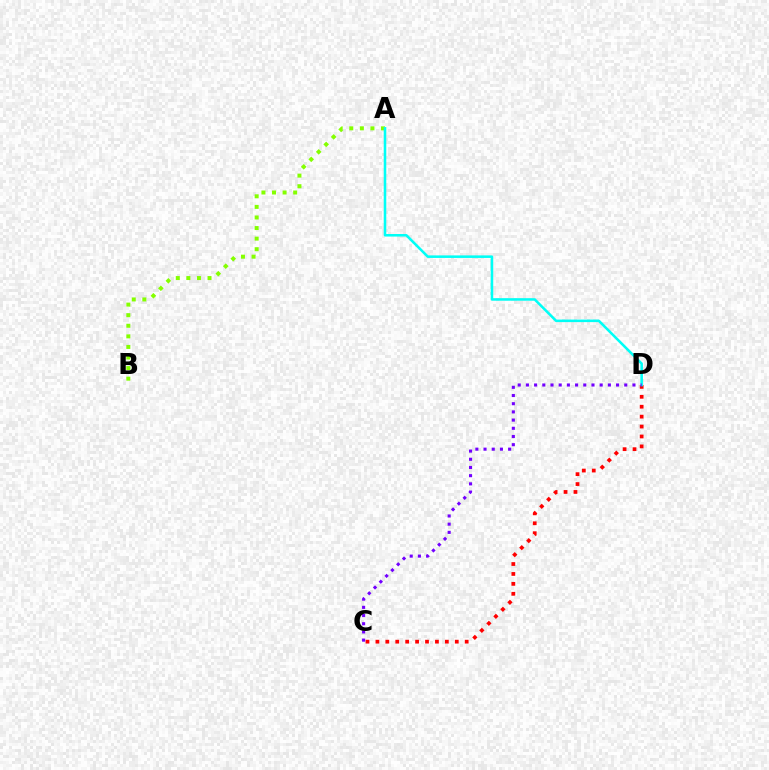{('C', 'D'): [{'color': '#ff0000', 'line_style': 'dotted', 'thickness': 2.7}, {'color': '#7200ff', 'line_style': 'dotted', 'thickness': 2.23}], ('A', 'B'): [{'color': '#84ff00', 'line_style': 'dotted', 'thickness': 2.87}], ('A', 'D'): [{'color': '#00fff6', 'line_style': 'solid', 'thickness': 1.84}]}